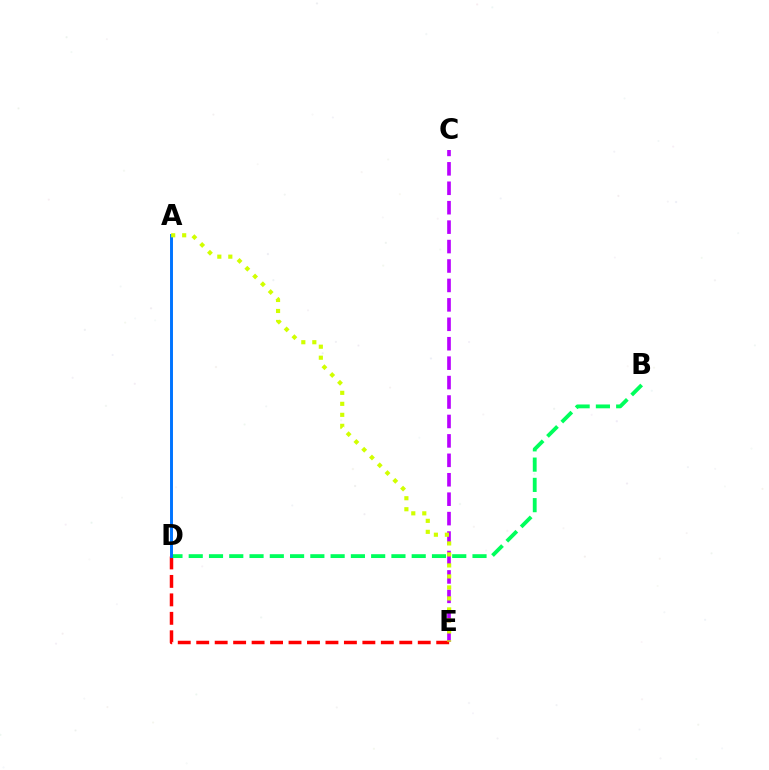{('C', 'E'): [{'color': '#b900ff', 'line_style': 'dashed', 'thickness': 2.64}], ('D', 'E'): [{'color': '#ff0000', 'line_style': 'dashed', 'thickness': 2.51}], ('B', 'D'): [{'color': '#00ff5c', 'line_style': 'dashed', 'thickness': 2.75}], ('A', 'D'): [{'color': '#0074ff', 'line_style': 'solid', 'thickness': 2.11}], ('A', 'E'): [{'color': '#d1ff00', 'line_style': 'dotted', 'thickness': 2.99}]}